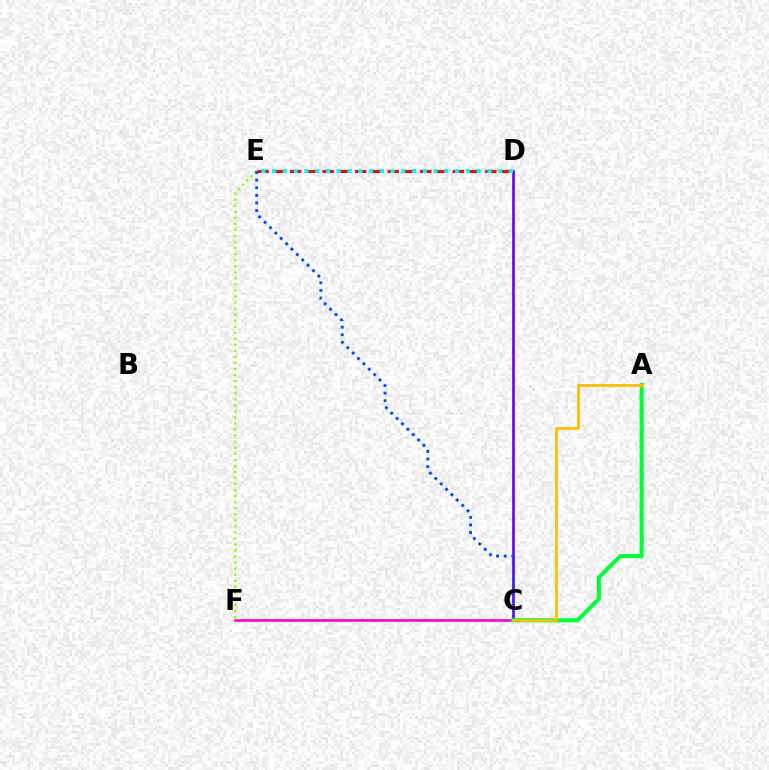{('D', 'E'): [{'color': '#ff0000', 'line_style': 'dashed', 'thickness': 2.21}, {'color': '#00fff6', 'line_style': 'dotted', 'thickness': 2.92}], ('C', 'F'): [{'color': '#ff00cf', 'line_style': 'solid', 'thickness': 1.88}], ('C', 'D'): [{'color': '#7200ff', 'line_style': 'solid', 'thickness': 1.94}], ('A', 'C'): [{'color': '#00ff39', 'line_style': 'solid', 'thickness': 2.96}, {'color': '#ffbd00', 'line_style': 'solid', 'thickness': 1.96}], ('E', 'F'): [{'color': '#84ff00', 'line_style': 'dotted', 'thickness': 1.64}], ('C', 'E'): [{'color': '#004bff', 'line_style': 'dotted', 'thickness': 2.07}]}